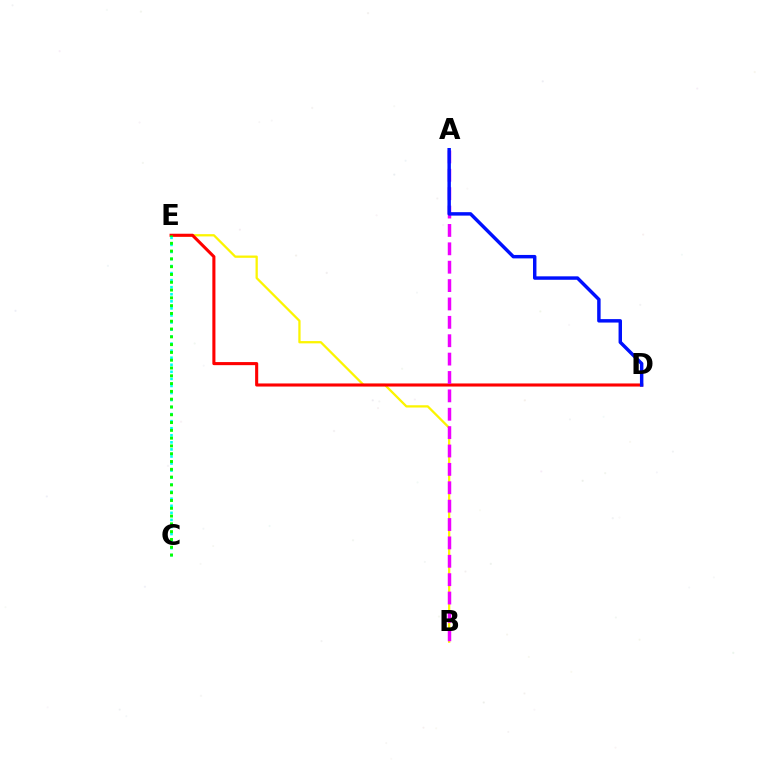{('B', 'E'): [{'color': '#fcf500', 'line_style': 'solid', 'thickness': 1.64}], ('D', 'E'): [{'color': '#ff0000', 'line_style': 'solid', 'thickness': 2.22}], ('A', 'B'): [{'color': '#ee00ff', 'line_style': 'dashed', 'thickness': 2.5}], ('A', 'D'): [{'color': '#0010ff', 'line_style': 'solid', 'thickness': 2.48}], ('C', 'E'): [{'color': '#00fff6', 'line_style': 'dotted', 'thickness': 1.92}, {'color': '#08ff00', 'line_style': 'dotted', 'thickness': 2.12}]}